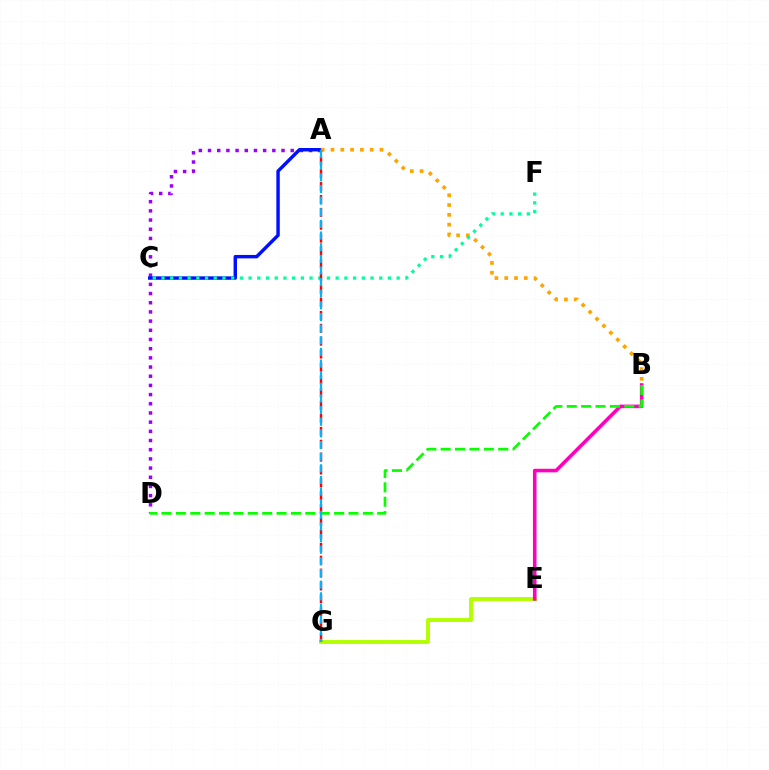{('A', 'D'): [{'color': '#9b00ff', 'line_style': 'dotted', 'thickness': 2.5}], ('E', 'G'): [{'color': '#b3ff00', 'line_style': 'solid', 'thickness': 2.81}], ('B', 'E'): [{'color': '#ff00bd', 'line_style': 'solid', 'thickness': 2.58}], ('A', 'C'): [{'color': '#0010ff', 'line_style': 'solid', 'thickness': 2.47}], ('A', 'B'): [{'color': '#ffa500', 'line_style': 'dotted', 'thickness': 2.66}], ('C', 'F'): [{'color': '#00ff9d', 'line_style': 'dotted', 'thickness': 2.37}], ('A', 'G'): [{'color': '#ff0000', 'line_style': 'dashed', 'thickness': 1.75}, {'color': '#00b5ff', 'line_style': 'dashed', 'thickness': 1.58}], ('B', 'D'): [{'color': '#08ff00', 'line_style': 'dashed', 'thickness': 1.95}]}